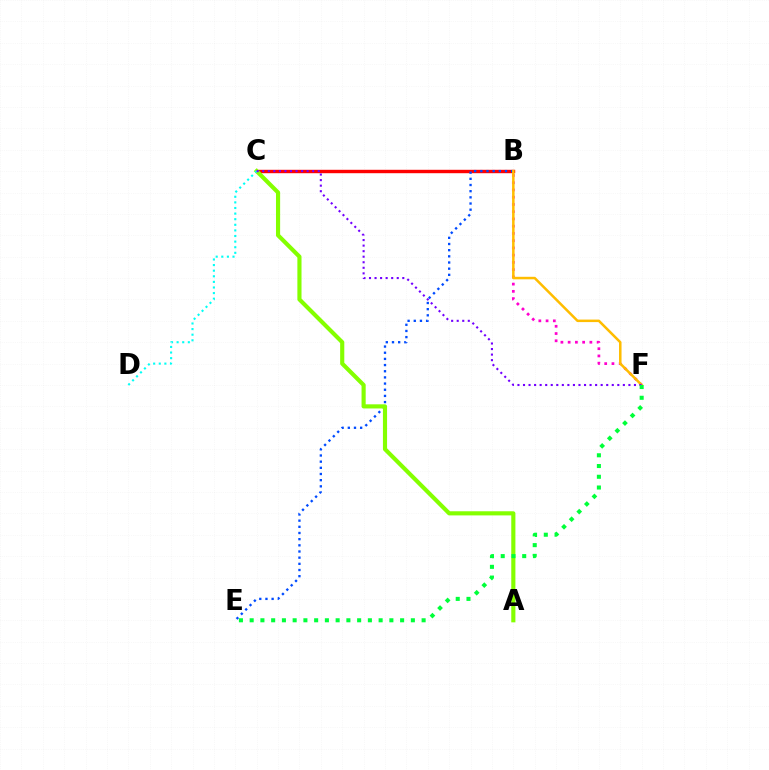{('B', 'F'): [{'color': '#ff00cf', 'line_style': 'dotted', 'thickness': 1.97}, {'color': '#ffbd00', 'line_style': 'solid', 'thickness': 1.81}], ('B', 'C'): [{'color': '#ff0000', 'line_style': 'solid', 'thickness': 2.46}], ('B', 'E'): [{'color': '#004bff', 'line_style': 'dotted', 'thickness': 1.68}], ('A', 'C'): [{'color': '#84ff00', 'line_style': 'solid', 'thickness': 2.98}], ('C', 'D'): [{'color': '#00fff6', 'line_style': 'dotted', 'thickness': 1.52}], ('C', 'F'): [{'color': '#7200ff', 'line_style': 'dotted', 'thickness': 1.51}], ('E', 'F'): [{'color': '#00ff39', 'line_style': 'dotted', 'thickness': 2.92}]}